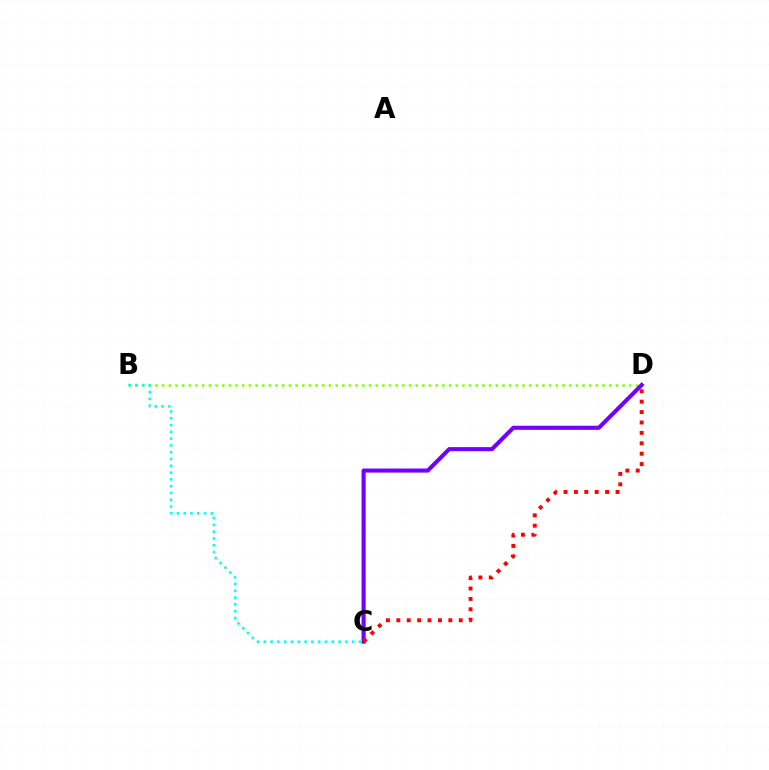{('B', 'D'): [{'color': '#84ff00', 'line_style': 'dotted', 'thickness': 1.81}], ('C', 'D'): [{'color': '#7200ff', 'line_style': 'solid', 'thickness': 2.94}, {'color': '#ff0000', 'line_style': 'dotted', 'thickness': 2.83}], ('B', 'C'): [{'color': '#00fff6', 'line_style': 'dotted', 'thickness': 1.85}]}